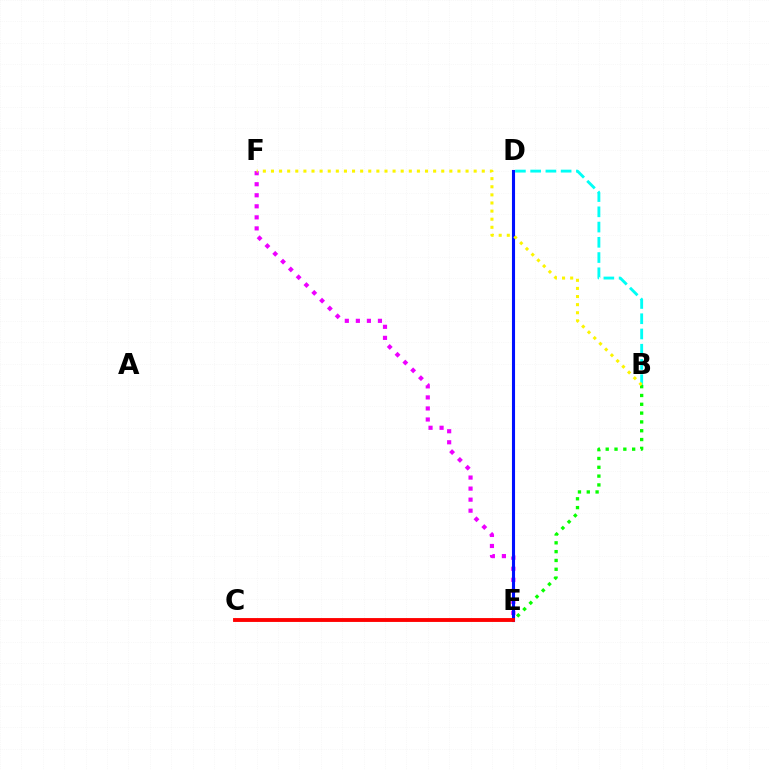{('E', 'F'): [{'color': '#ee00ff', 'line_style': 'dotted', 'thickness': 3.0}], ('D', 'E'): [{'color': '#0010ff', 'line_style': 'solid', 'thickness': 2.23}], ('B', 'D'): [{'color': '#00fff6', 'line_style': 'dashed', 'thickness': 2.07}], ('B', 'E'): [{'color': '#08ff00', 'line_style': 'dotted', 'thickness': 2.39}], ('B', 'F'): [{'color': '#fcf500', 'line_style': 'dotted', 'thickness': 2.2}], ('C', 'E'): [{'color': '#ff0000', 'line_style': 'solid', 'thickness': 2.78}]}